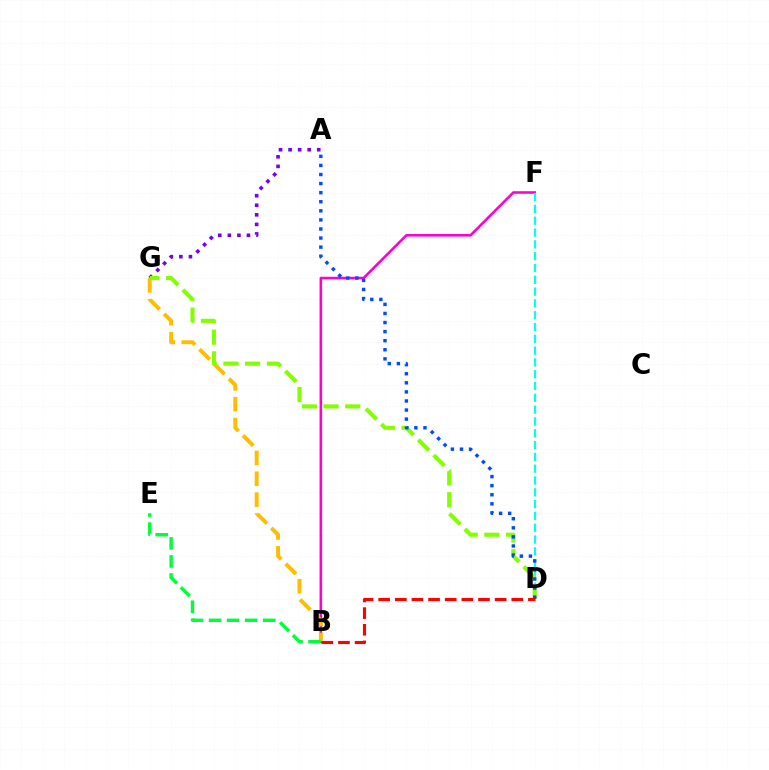{('B', 'F'): [{'color': '#ff00cf', 'line_style': 'solid', 'thickness': 1.86}], ('D', 'F'): [{'color': '#00fff6', 'line_style': 'dashed', 'thickness': 1.6}], ('A', 'G'): [{'color': '#7200ff', 'line_style': 'dotted', 'thickness': 2.6}], ('B', 'G'): [{'color': '#ffbd00', 'line_style': 'dashed', 'thickness': 2.83}], ('D', 'G'): [{'color': '#84ff00', 'line_style': 'dashed', 'thickness': 2.95}], ('B', 'E'): [{'color': '#00ff39', 'line_style': 'dashed', 'thickness': 2.45}], ('A', 'D'): [{'color': '#004bff', 'line_style': 'dotted', 'thickness': 2.47}], ('B', 'D'): [{'color': '#ff0000', 'line_style': 'dashed', 'thickness': 2.26}]}